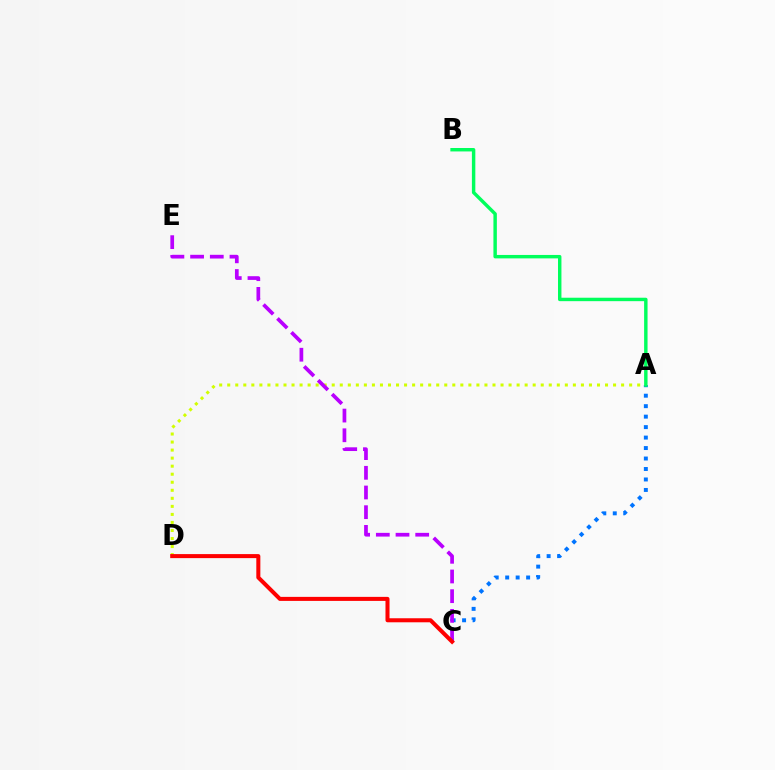{('A', 'D'): [{'color': '#d1ff00', 'line_style': 'dotted', 'thickness': 2.18}], ('A', 'C'): [{'color': '#0074ff', 'line_style': 'dotted', 'thickness': 2.85}], ('C', 'E'): [{'color': '#b900ff', 'line_style': 'dashed', 'thickness': 2.67}], ('A', 'B'): [{'color': '#00ff5c', 'line_style': 'solid', 'thickness': 2.47}], ('C', 'D'): [{'color': '#ff0000', 'line_style': 'solid', 'thickness': 2.9}]}